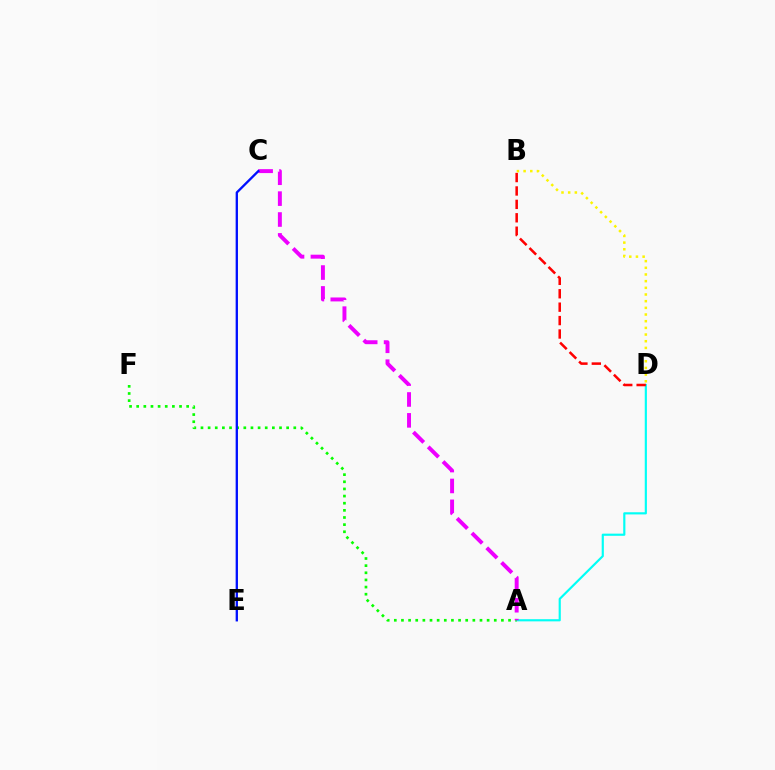{('B', 'D'): [{'color': '#fcf500', 'line_style': 'dotted', 'thickness': 1.81}, {'color': '#ff0000', 'line_style': 'dashed', 'thickness': 1.82}], ('A', 'D'): [{'color': '#00fff6', 'line_style': 'solid', 'thickness': 1.56}], ('A', 'F'): [{'color': '#08ff00', 'line_style': 'dotted', 'thickness': 1.94}], ('A', 'C'): [{'color': '#ee00ff', 'line_style': 'dashed', 'thickness': 2.84}], ('C', 'E'): [{'color': '#0010ff', 'line_style': 'solid', 'thickness': 1.67}]}